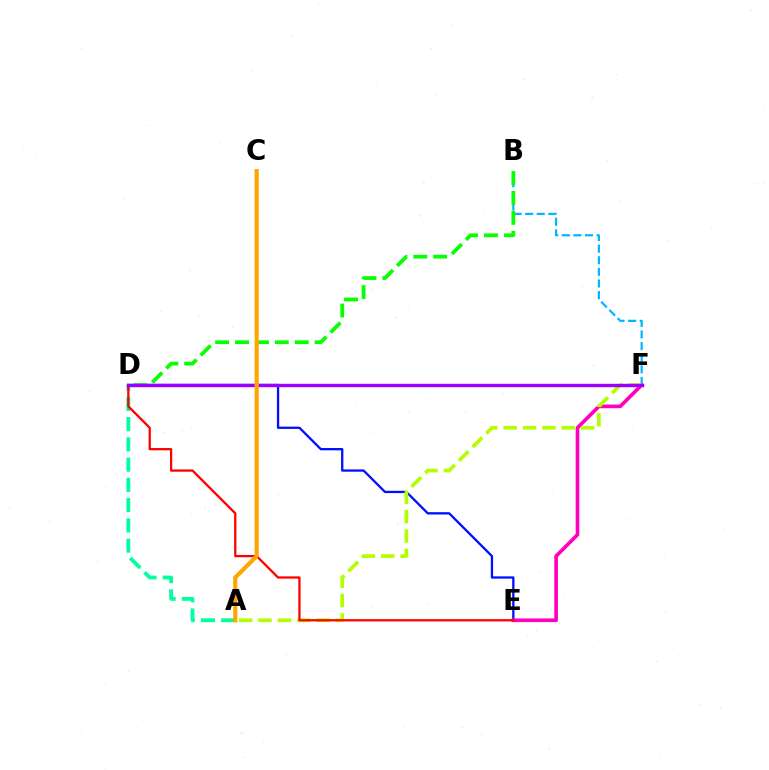{('A', 'D'): [{'color': '#00ff9d', 'line_style': 'dashed', 'thickness': 2.75}], ('D', 'E'): [{'color': '#0010ff', 'line_style': 'solid', 'thickness': 1.66}, {'color': '#ff0000', 'line_style': 'solid', 'thickness': 1.64}], ('B', 'F'): [{'color': '#00b5ff', 'line_style': 'dashed', 'thickness': 1.58}], ('E', 'F'): [{'color': '#ff00bd', 'line_style': 'solid', 'thickness': 2.63}], ('A', 'F'): [{'color': '#b3ff00', 'line_style': 'dashed', 'thickness': 2.63}], ('B', 'D'): [{'color': '#08ff00', 'line_style': 'dashed', 'thickness': 2.7}], ('D', 'F'): [{'color': '#9b00ff', 'line_style': 'solid', 'thickness': 2.45}], ('A', 'C'): [{'color': '#ffa500', 'line_style': 'solid', 'thickness': 2.97}]}